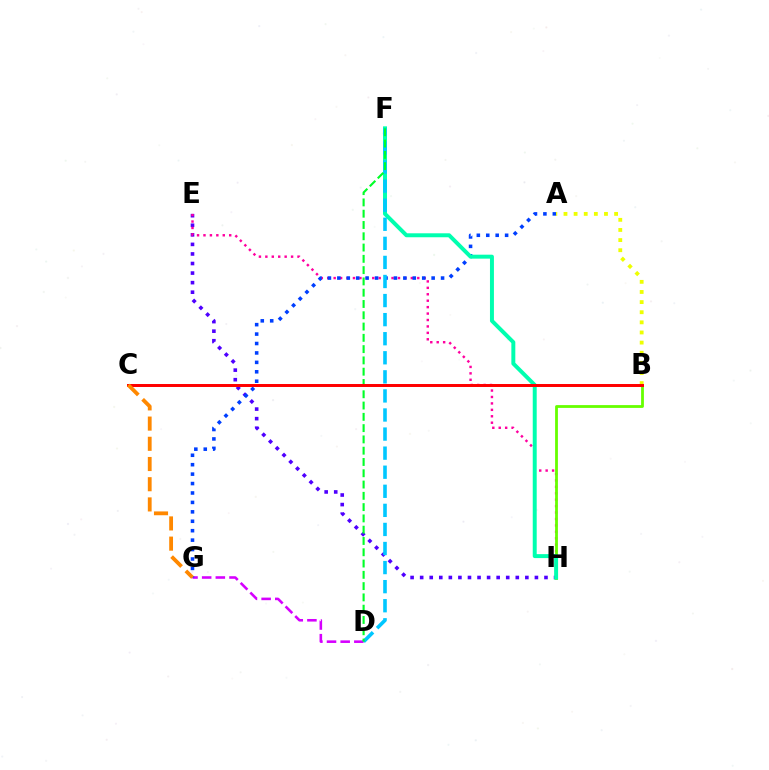{('E', 'H'): [{'color': '#4f00ff', 'line_style': 'dotted', 'thickness': 2.6}, {'color': '#ff00a0', 'line_style': 'dotted', 'thickness': 1.75}], ('D', 'G'): [{'color': '#d600ff', 'line_style': 'dashed', 'thickness': 1.86}], ('B', 'H'): [{'color': '#66ff00', 'line_style': 'solid', 'thickness': 2.01}], ('A', 'G'): [{'color': '#003fff', 'line_style': 'dotted', 'thickness': 2.56}], ('F', 'H'): [{'color': '#00ffaf', 'line_style': 'solid', 'thickness': 2.85}], ('A', 'B'): [{'color': '#eeff00', 'line_style': 'dotted', 'thickness': 2.75}], ('D', 'F'): [{'color': '#00c7ff', 'line_style': 'dashed', 'thickness': 2.59}, {'color': '#00ff27', 'line_style': 'dashed', 'thickness': 1.53}], ('B', 'C'): [{'color': '#ff0000', 'line_style': 'solid', 'thickness': 2.15}], ('C', 'G'): [{'color': '#ff8800', 'line_style': 'dashed', 'thickness': 2.74}]}